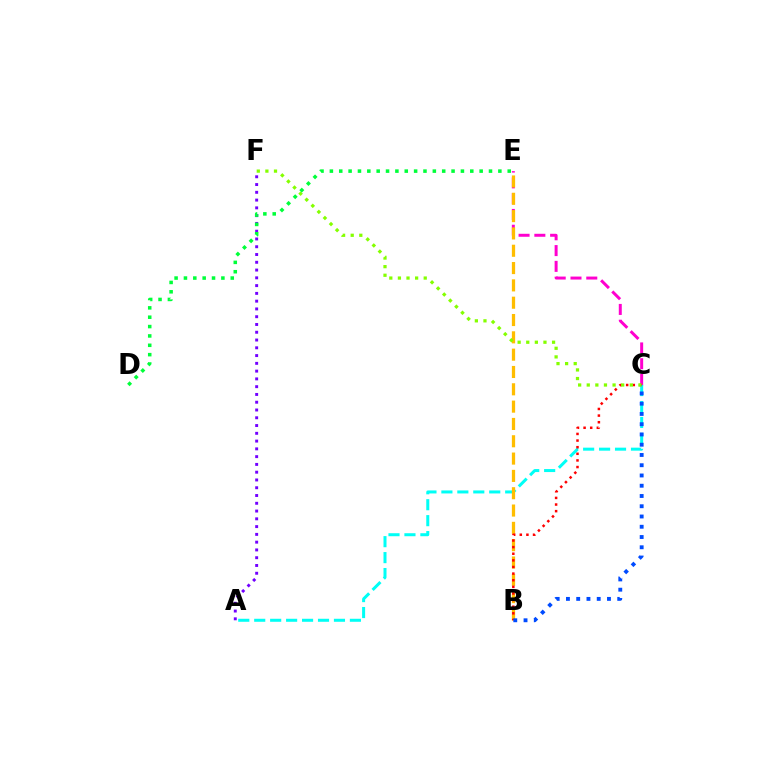{('C', 'E'): [{'color': '#ff00cf', 'line_style': 'dashed', 'thickness': 2.14}], ('A', 'C'): [{'color': '#00fff6', 'line_style': 'dashed', 'thickness': 2.17}], ('B', 'E'): [{'color': '#ffbd00', 'line_style': 'dashed', 'thickness': 2.35}], ('A', 'F'): [{'color': '#7200ff', 'line_style': 'dotted', 'thickness': 2.11}], ('B', 'C'): [{'color': '#ff0000', 'line_style': 'dotted', 'thickness': 1.8}, {'color': '#004bff', 'line_style': 'dotted', 'thickness': 2.79}], ('C', 'F'): [{'color': '#84ff00', 'line_style': 'dotted', 'thickness': 2.34}], ('D', 'E'): [{'color': '#00ff39', 'line_style': 'dotted', 'thickness': 2.54}]}